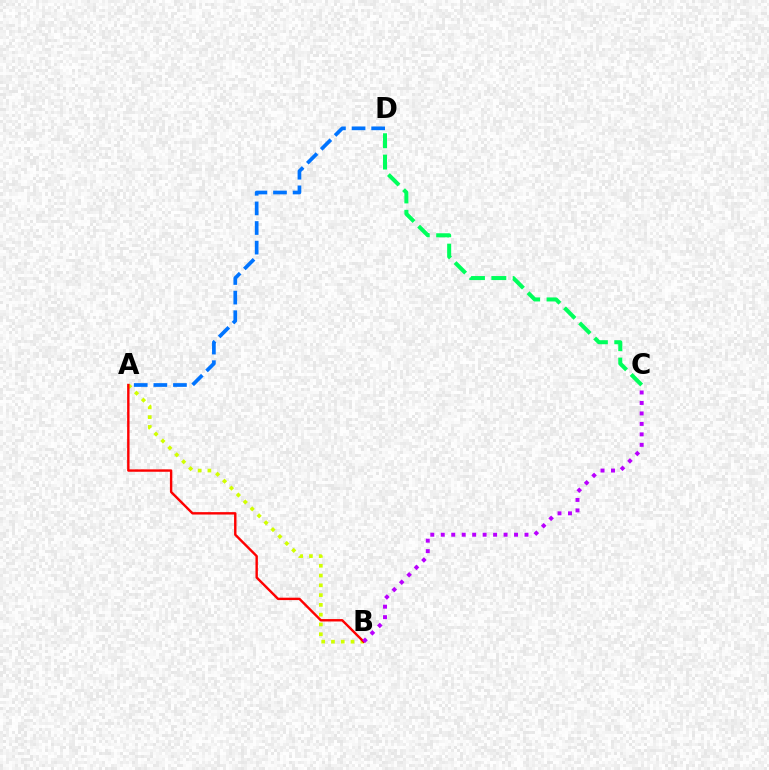{('A', 'D'): [{'color': '#0074ff', 'line_style': 'dashed', 'thickness': 2.66}], ('A', 'B'): [{'color': '#d1ff00', 'line_style': 'dotted', 'thickness': 2.66}, {'color': '#ff0000', 'line_style': 'solid', 'thickness': 1.73}], ('C', 'D'): [{'color': '#00ff5c', 'line_style': 'dashed', 'thickness': 2.9}], ('B', 'C'): [{'color': '#b900ff', 'line_style': 'dotted', 'thickness': 2.84}]}